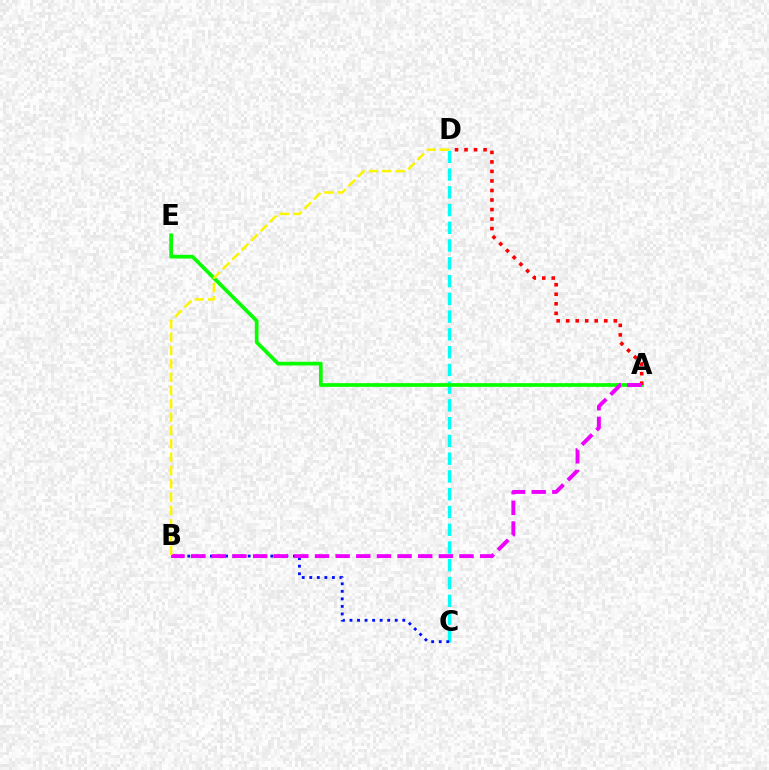{('C', 'D'): [{'color': '#00fff6', 'line_style': 'dashed', 'thickness': 2.41}], ('A', 'E'): [{'color': '#08ff00', 'line_style': 'solid', 'thickness': 2.67}], ('A', 'D'): [{'color': '#ff0000', 'line_style': 'dotted', 'thickness': 2.59}], ('B', 'C'): [{'color': '#0010ff', 'line_style': 'dotted', 'thickness': 2.05}], ('A', 'B'): [{'color': '#ee00ff', 'line_style': 'dashed', 'thickness': 2.8}], ('B', 'D'): [{'color': '#fcf500', 'line_style': 'dashed', 'thickness': 1.81}]}